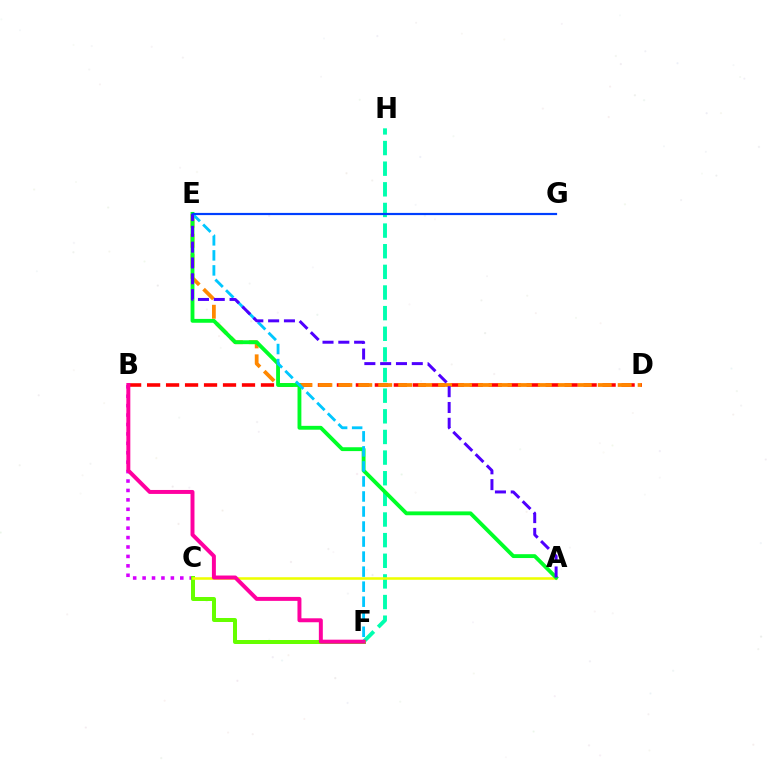{('B', 'C'): [{'color': '#d600ff', 'line_style': 'dotted', 'thickness': 2.56}], ('F', 'H'): [{'color': '#00ffaf', 'line_style': 'dashed', 'thickness': 2.8}], ('C', 'F'): [{'color': '#66ff00', 'line_style': 'solid', 'thickness': 2.87}], ('B', 'D'): [{'color': '#ff0000', 'line_style': 'dashed', 'thickness': 2.58}], ('D', 'E'): [{'color': '#ff8800', 'line_style': 'dashed', 'thickness': 2.71}], ('A', 'C'): [{'color': '#eeff00', 'line_style': 'solid', 'thickness': 1.84}], ('B', 'F'): [{'color': '#ff00a0', 'line_style': 'solid', 'thickness': 2.85}], ('A', 'E'): [{'color': '#00ff27', 'line_style': 'solid', 'thickness': 2.77}, {'color': '#4f00ff', 'line_style': 'dashed', 'thickness': 2.15}], ('E', 'F'): [{'color': '#00c7ff', 'line_style': 'dashed', 'thickness': 2.04}], ('E', 'G'): [{'color': '#003fff', 'line_style': 'solid', 'thickness': 1.58}]}